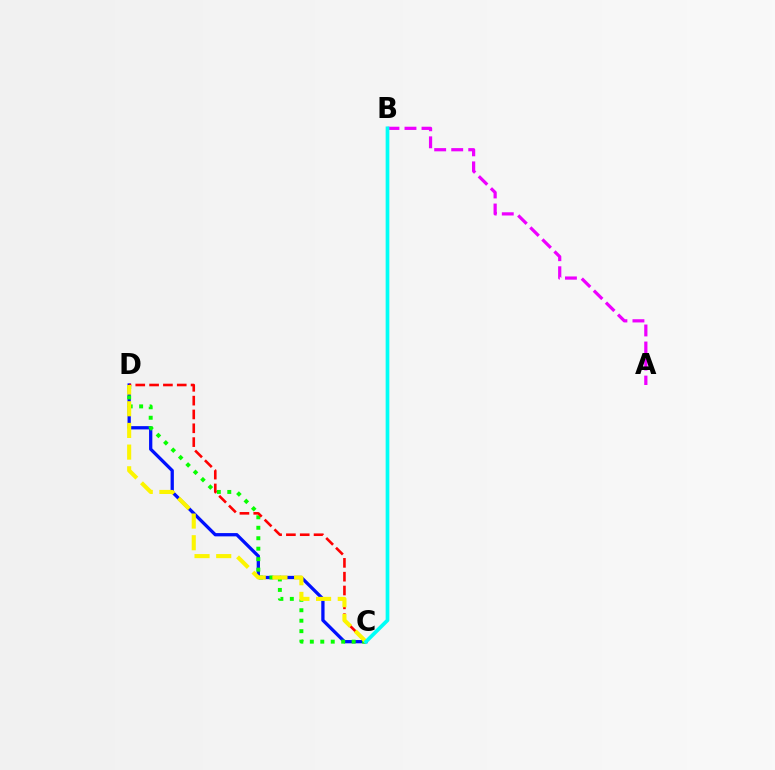{('C', 'D'): [{'color': '#0010ff', 'line_style': 'solid', 'thickness': 2.36}, {'color': '#08ff00', 'line_style': 'dotted', 'thickness': 2.84}, {'color': '#ff0000', 'line_style': 'dashed', 'thickness': 1.88}, {'color': '#fcf500', 'line_style': 'dashed', 'thickness': 2.94}], ('A', 'B'): [{'color': '#ee00ff', 'line_style': 'dashed', 'thickness': 2.31}], ('B', 'C'): [{'color': '#00fff6', 'line_style': 'solid', 'thickness': 2.67}]}